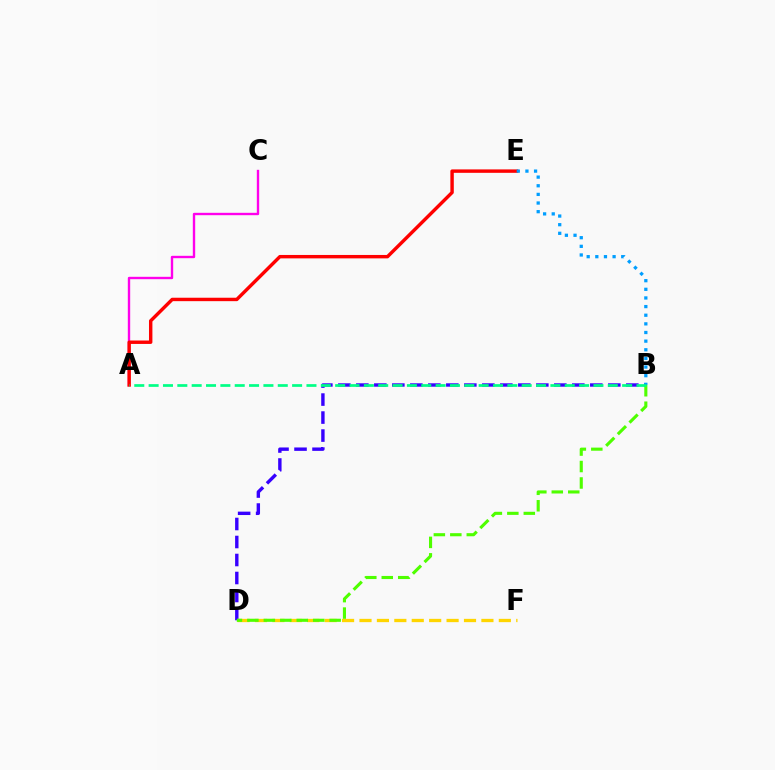{('A', 'C'): [{'color': '#ff00ed', 'line_style': 'solid', 'thickness': 1.71}], ('B', 'D'): [{'color': '#3700ff', 'line_style': 'dashed', 'thickness': 2.45}, {'color': '#4fff00', 'line_style': 'dashed', 'thickness': 2.24}], ('D', 'F'): [{'color': '#ffd500', 'line_style': 'dashed', 'thickness': 2.37}], ('A', 'E'): [{'color': '#ff0000', 'line_style': 'solid', 'thickness': 2.46}], ('B', 'E'): [{'color': '#009eff', 'line_style': 'dotted', 'thickness': 2.35}], ('A', 'B'): [{'color': '#00ff86', 'line_style': 'dashed', 'thickness': 1.95}]}